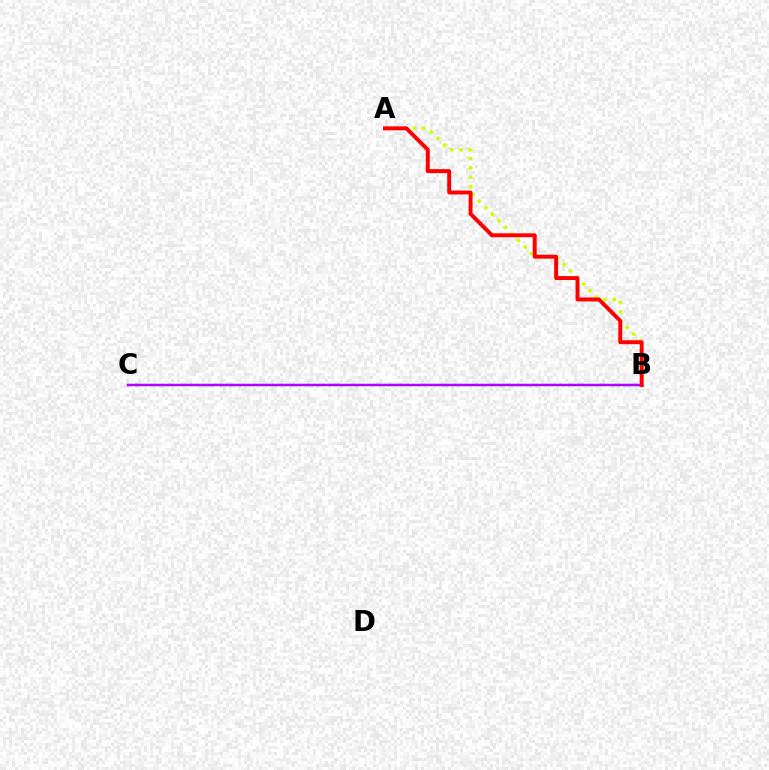{('A', 'B'): [{'color': '#d1ff00', 'line_style': 'dotted', 'thickness': 2.51}, {'color': '#ff0000', 'line_style': 'solid', 'thickness': 2.83}], ('B', 'C'): [{'color': '#00ff5c', 'line_style': 'dashed', 'thickness': 1.54}, {'color': '#0074ff', 'line_style': 'solid', 'thickness': 1.61}, {'color': '#b900ff', 'line_style': 'solid', 'thickness': 1.66}]}